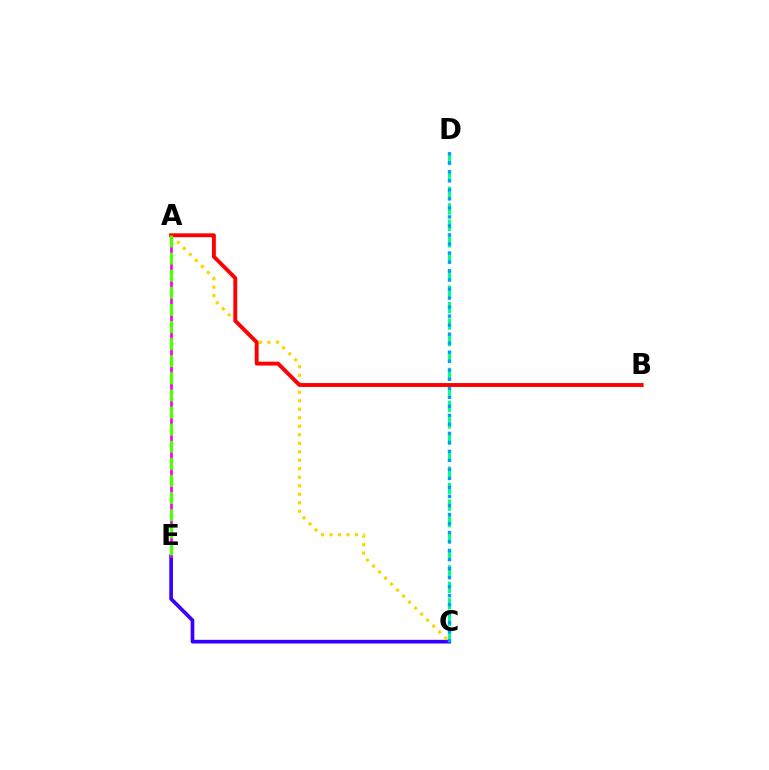{('C', 'D'): [{'color': '#00ff86', 'line_style': 'dashed', 'thickness': 2.24}, {'color': '#009eff', 'line_style': 'dotted', 'thickness': 2.45}], ('C', 'E'): [{'color': '#3700ff', 'line_style': 'solid', 'thickness': 2.65}], ('A', 'C'): [{'color': '#ffd500', 'line_style': 'dotted', 'thickness': 2.31}], ('A', 'E'): [{'color': '#ff00ed', 'line_style': 'solid', 'thickness': 1.95}, {'color': '#4fff00', 'line_style': 'dashed', 'thickness': 2.32}], ('A', 'B'): [{'color': '#ff0000', 'line_style': 'solid', 'thickness': 2.8}]}